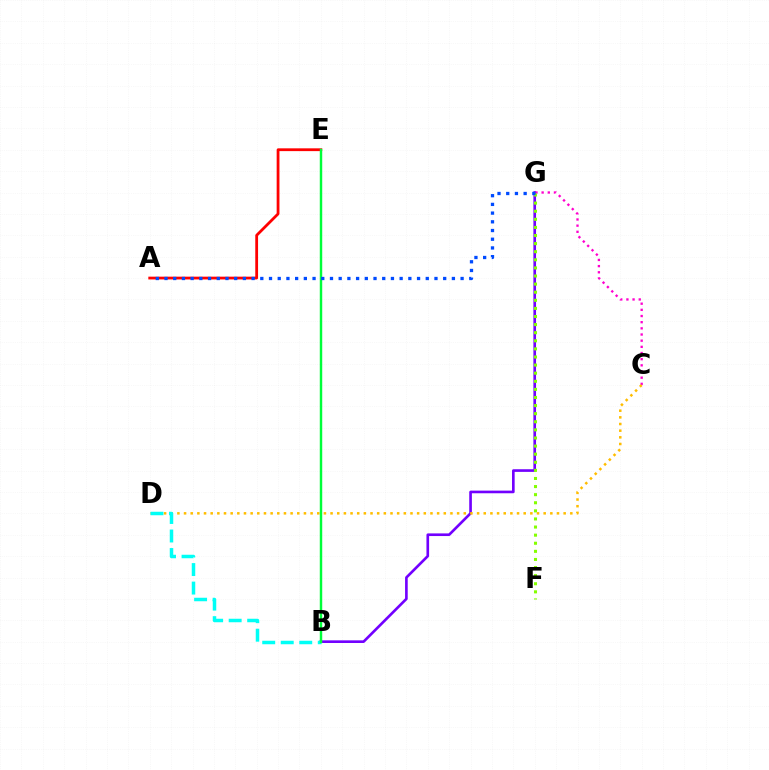{('B', 'G'): [{'color': '#7200ff', 'line_style': 'solid', 'thickness': 1.9}], ('C', 'G'): [{'color': '#ff00cf', 'line_style': 'dotted', 'thickness': 1.68}], ('F', 'G'): [{'color': '#84ff00', 'line_style': 'dotted', 'thickness': 2.2}], ('C', 'D'): [{'color': '#ffbd00', 'line_style': 'dotted', 'thickness': 1.81}], ('A', 'E'): [{'color': '#ff0000', 'line_style': 'solid', 'thickness': 2.01}], ('B', 'D'): [{'color': '#00fff6', 'line_style': 'dashed', 'thickness': 2.52}], ('B', 'E'): [{'color': '#00ff39', 'line_style': 'solid', 'thickness': 1.76}], ('A', 'G'): [{'color': '#004bff', 'line_style': 'dotted', 'thickness': 2.37}]}